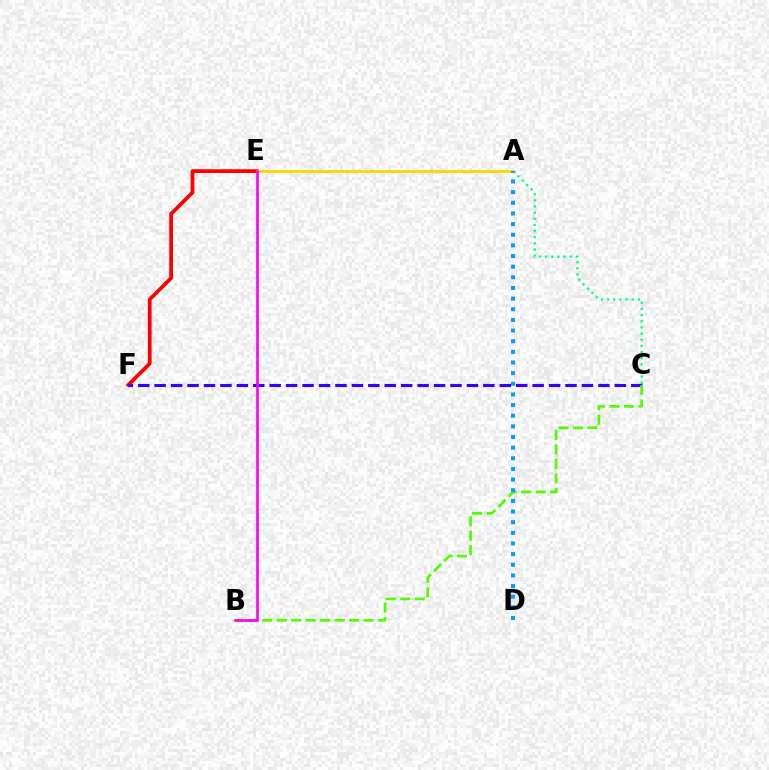{('A', 'C'): [{'color': '#00ff86', 'line_style': 'dotted', 'thickness': 1.67}], ('E', 'F'): [{'color': '#ff0000', 'line_style': 'solid', 'thickness': 2.7}], ('A', 'E'): [{'color': '#ffd500', 'line_style': 'solid', 'thickness': 2.06}], ('C', 'F'): [{'color': '#3700ff', 'line_style': 'dashed', 'thickness': 2.23}], ('B', 'C'): [{'color': '#4fff00', 'line_style': 'dashed', 'thickness': 1.97}], ('B', 'E'): [{'color': '#ff00ed', 'line_style': 'solid', 'thickness': 1.89}], ('A', 'D'): [{'color': '#009eff', 'line_style': 'dotted', 'thickness': 2.89}]}